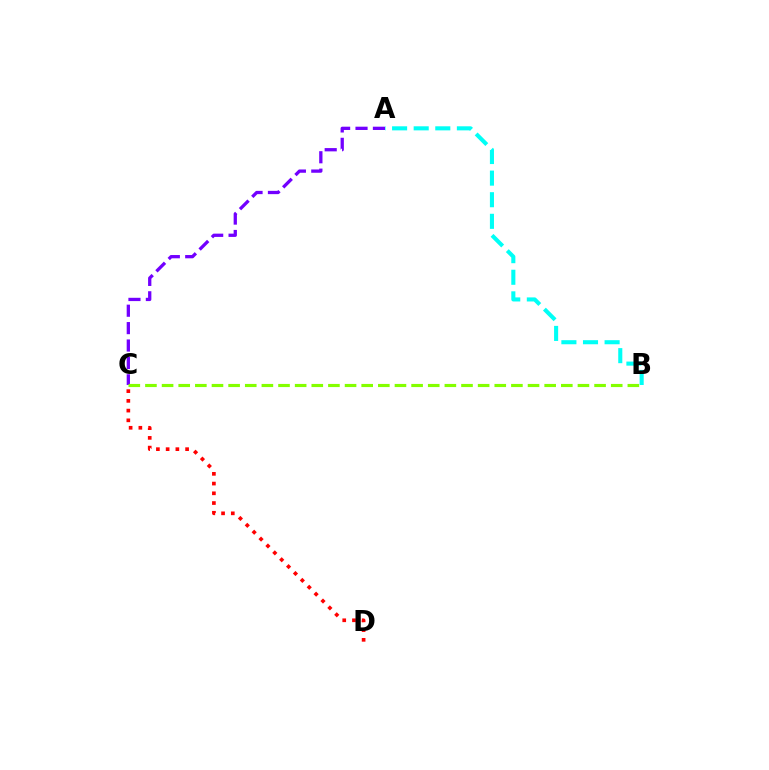{('A', 'C'): [{'color': '#7200ff', 'line_style': 'dashed', 'thickness': 2.36}], ('C', 'D'): [{'color': '#ff0000', 'line_style': 'dotted', 'thickness': 2.64}], ('B', 'C'): [{'color': '#84ff00', 'line_style': 'dashed', 'thickness': 2.26}], ('A', 'B'): [{'color': '#00fff6', 'line_style': 'dashed', 'thickness': 2.93}]}